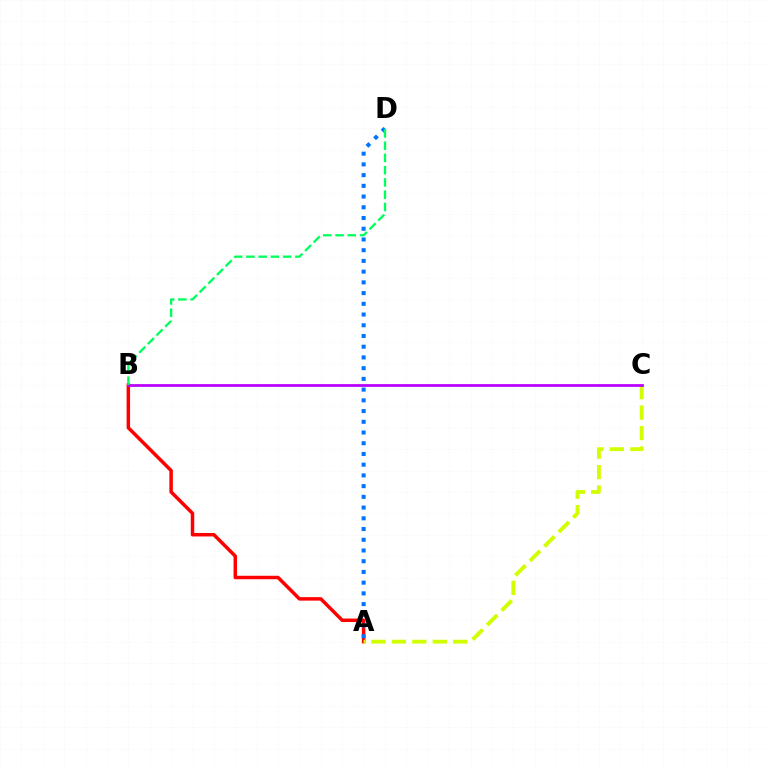{('A', 'B'): [{'color': '#ff0000', 'line_style': 'solid', 'thickness': 2.51}], ('A', 'D'): [{'color': '#0074ff', 'line_style': 'dotted', 'thickness': 2.91}], ('A', 'C'): [{'color': '#d1ff00', 'line_style': 'dashed', 'thickness': 2.78}], ('B', 'C'): [{'color': '#b900ff', 'line_style': 'solid', 'thickness': 1.98}], ('B', 'D'): [{'color': '#00ff5c', 'line_style': 'dashed', 'thickness': 1.66}]}